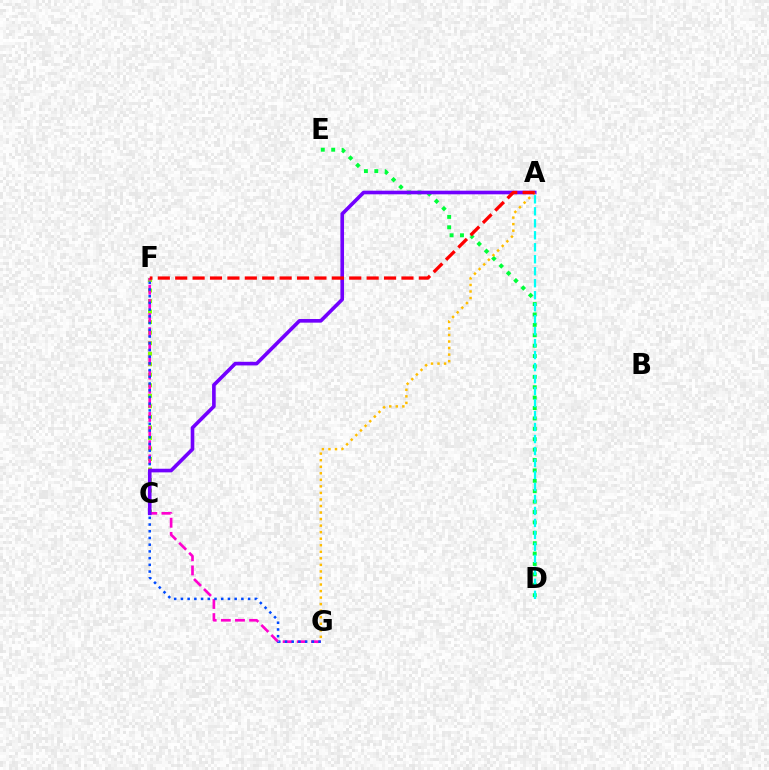{('C', 'F'): [{'color': '#84ff00', 'line_style': 'dotted', 'thickness': 2.86}], ('F', 'G'): [{'color': '#ff00cf', 'line_style': 'dashed', 'thickness': 1.92}, {'color': '#004bff', 'line_style': 'dotted', 'thickness': 1.82}], ('D', 'E'): [{'color': '#00ff39', 'line_style': 'dotted', 'thickness': 2.82}], ('A', 'D'): [{'color': '#00fff6', 'line_style': 'dashed', 'thickness': 1.63}], ('A', 'C'): [{'color': '#7200ff', 'line_style': 'solid', 'thickness': 2.61}], ('A', 'G'): [{'color': '#ffbd00', 'line_style': 'dotted', 'thickness': 1.78}], ('A', 'F'): [{'color': '#ff0000', 'line_style': 'dashed', 'thickness': 2.36}]}